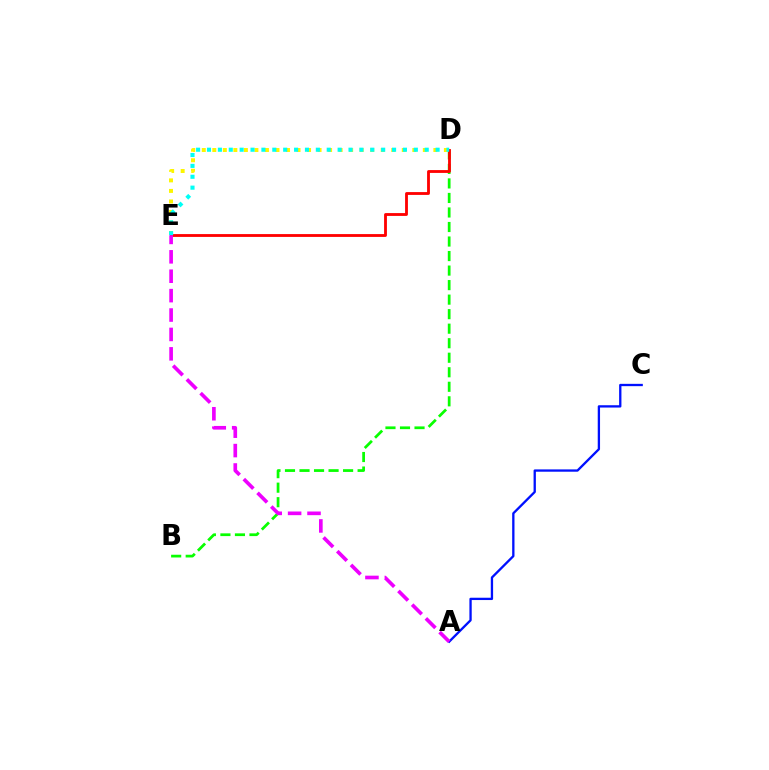{('B', 'D'): [{'color': '#08ff00', 'line_style': 'dashed', 'thickness': 1.97}], ('A', 'C'): [{'color': '#0010ff', 'line_style': 'solid', 'thickness': 1.66}], ('D', 'E'): [{'color': '#fcf500', 'line_style': 'dotted', 'thickness': 2.86}, {'color': '#ff0000', 'line_style': 'solid', 'thickness': 2.04}, {'color': '#00fff6', 'line_style': 'dotted', 'thickness': 2.96}], ('A', 'E'): [{'color': '#ee00ff', 'line_style': 'dashed', 'thickness': 2.64}]}